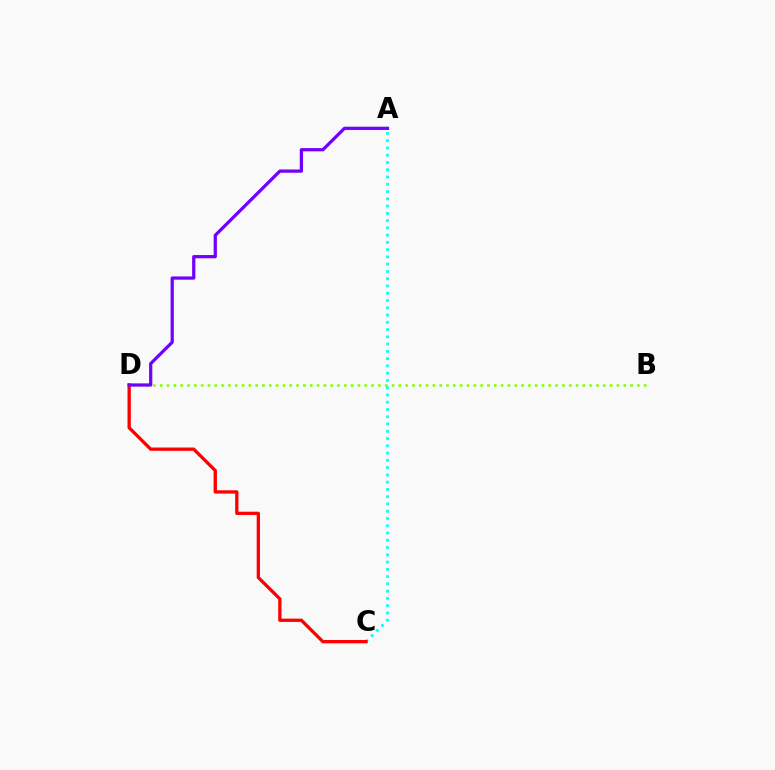{('B', 'D'): [{'color': '#84ff00', 'line_style': 'dotted', 'thickness': 1.85}], ('A', 'C'): [{'color': '#00fff6', 'line_style': 'dotted', 'thickness': 1.97}], ('C', 'D'): [{'color': '#ff0000', 'line_style': 'solid', 'thickness': 2.37}], ('A', 'D'): [{'color': '#7200ff', 'line_style': 'solid', 'thickness': 2.34}]}